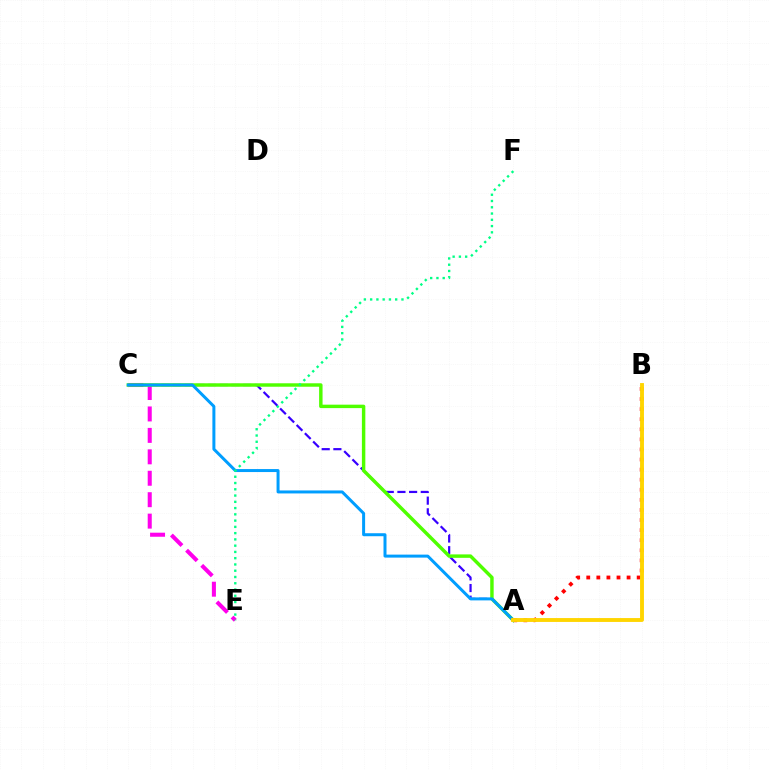{('A', 'C'): [{'color': '#3700ff', 'line_style': 'dashed', 'thickness': 1.59}, {'color': '#4fff00', 'line_style': 'solid', 'thickness': 2.48}, {'color': '#009eff', 'line_style': 'solid', 'thickness': 2.15}], ('C', 'E'): [{'color': '#ff00ed', 'line_style': 'dashed', 'thickness': 2.91}], ('A', 'B'): [{'color': '#ff0000', 'line_style': 'dotted', 'thickness': 2.74}, {'color': '#ffd500', 'line_style': 'solid', 'thickness': 2.79}], ('E', 'F'): [{'color': '#00ff86', 'line_style': 'dotted', 'thickness': 1.7}]}